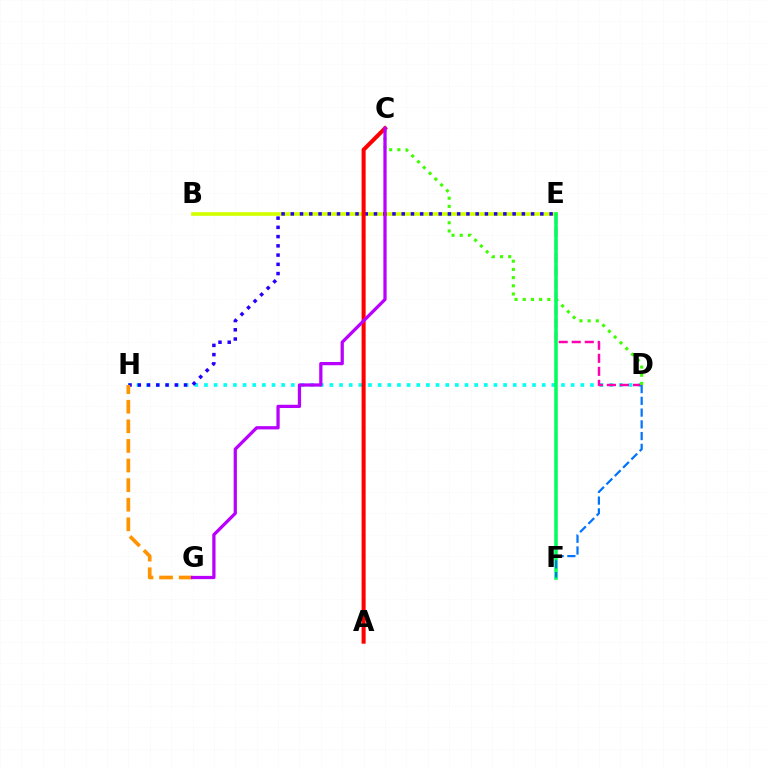{('D', 'H'): [{'color': '#00fff6', 'line_style': 'dotted', 'thickness': 2.62}], ('D', 'E'): [{'color': '#ff00ac', 'line_style': 'dashed', 'thickness': 1.77}], ('B', 'E'): [{'color': '#d1ff00', 'line_style': 'solid', 'thickness': 2.63}], ('C', 'D'): [{'color': '#3dff00', 'line_style': 'dotted', 'thickness': 2.23}], ('E', 'H'): [{'color': '#2500ff', 'line_style': 'dotted', 'thickness': 2.51}], ('A', 'C'): [{'color': '#ff0000', 'line_style': 'solid', 'thickness': 2.92}], ('E', 'F'): [{'color': '#00ff5c', 'line_style': 'solid', 'thickness': 2.55}], ('G', 'H'): [{'color': '#ff9400', 'line_style': 'dashed', 'thickness': 2.66}], ('C', 'G'): [{'color': '#b900ff', 'line_style': 'solid', 'thickness': 2.34}], ('D', 'F'): [{'color': '#0074ff', 'line_style': 'dashed', 'thickness': 1.6}]}